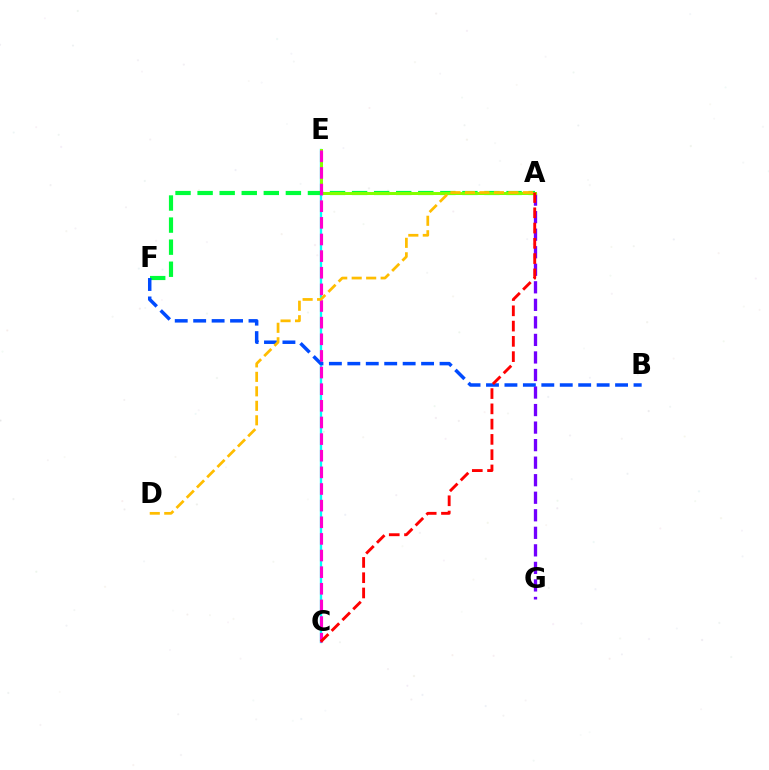{('A', 'G'): [{'color': '#7200ff', 'line_style': 'dashed', 'thickness': 2.38}], ('C', 'E'): [{'color': '#00fff6', 'line_style': 'solid', 'thickness': 1.68}, {'color': '#ff00cf', 'line_style': 'dashed', 'thickness': 2.26}], ('A', 'F'): [{'color': '#00ff39', 'line_style': 'dashed', 'thickness': 3.0}], ('A', 'E'): [{'color': '#84ff00', 'line_style': 'solid', 'thickness': 2.16}], ('B', 'F'): [{'color': '#004bff', 'line_style': 'dashed', 'thickness': 2.51}], ('A', 'C'): [{'color': '#ff0000', 'line_style': 'dashed', 'thickness': 2.07}], ('A', 'D'): [{'color': '#ffbd00', 'line_style': 'dashed', 'thickness': 1.97}]}